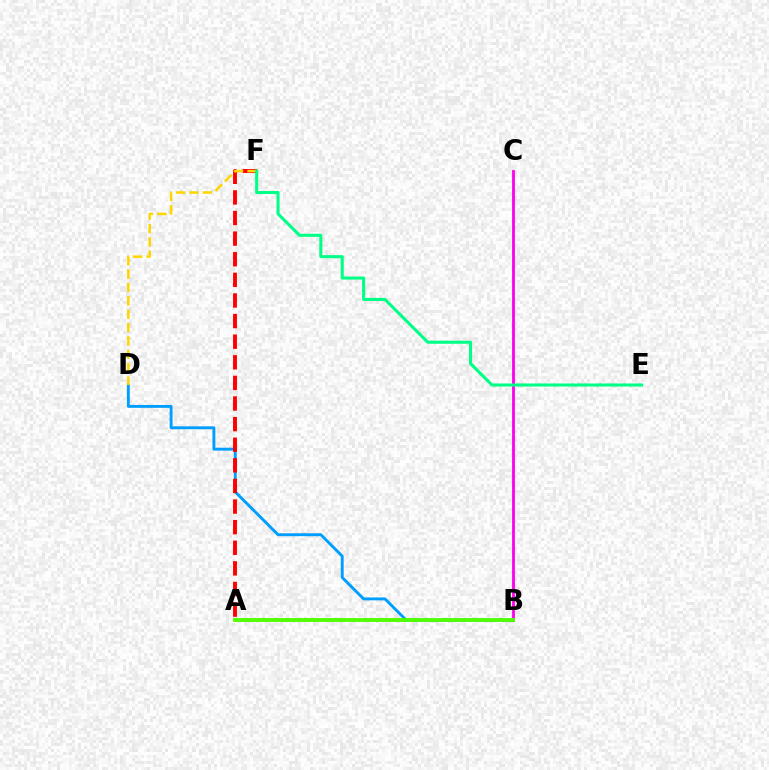{('B', 'D'): [{'color': '#009eff', 'line_style': 'solid', 'thickness': 2.09}], ('A', 'F'): [{'color': '#ff0000', 'line_style': 'dashed', 'thickness': 2.8}], ('B', 'C'): [{'color': '#ff00ed', 'line_style': 'solid', 'thickness': 2.02}], ('D', 'F'): [{'color': '#ffd500', 'line_style': 'dashed', 'thickness': 1.82}], ('A', 'B'): [{'color': '#3700ff', 'line_style': 'solid', 'thickness': 1.54}, {'color': '#4fff00', 'line_style': 'solid', 'thickness': 2.75}], ('E', 'F'): [{'color': '#00ff86', 'line_style': 'solid', 'thickness': 2.21}]}